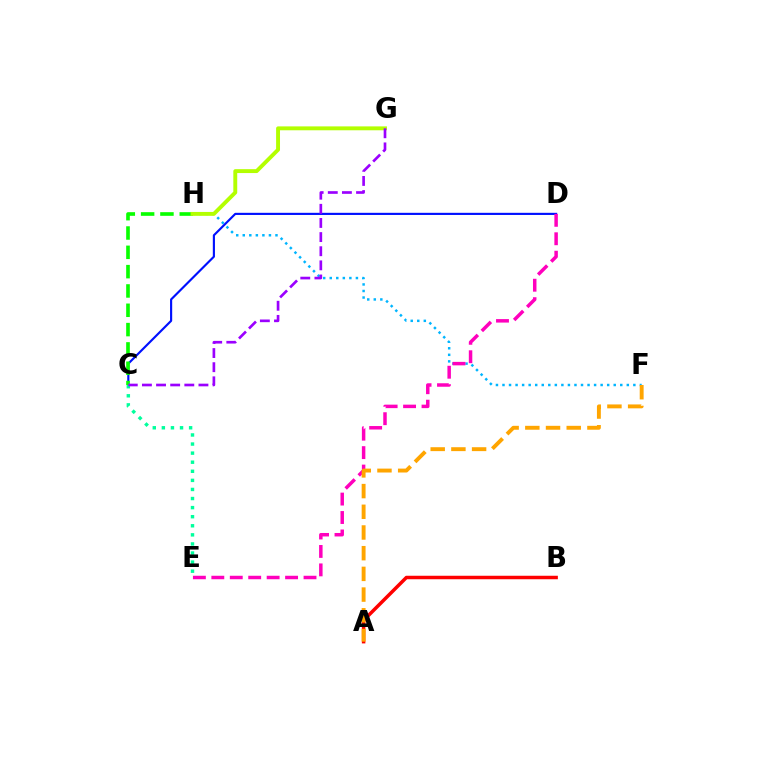{('F', 'H'): [{'color': '#00b5ff', 'line_style': 'dotted', 'thickness': 1.78}], ('C', 'D'): [{'color': '#0010ff', 'line_style': 'solid', 'thickness': 1.55}], ('D', 'E'): [{'color': '#ff00bd', 'line_style': 'dashed', 'thickness': 2.5}], ('C', 'H'): [{'color': '#08ff00', 'line_style': 'dashed', 'thickness': 2.62}], ('C', 'E'): [{'color': '#00ff9d', 'line_style': 'dotted', 'thickness': 2.47}], ('A', 'B'): [{'color': '#ff0000', 'line_style': 'solid', 'thickness': 2.52}], ('G', 'H'): [{'color': '#b3ff00', 'line_style': 'solid', 'thickness': 2.81}], ('A', 'F'): [{'color': '#ffa500', 'line_style': 'dashed', 'thickness': 2.81}], ('C', 'G'): [{'color': '#9b00ff', 'line_style': 'dashed', 'thickness': 1.92}]}